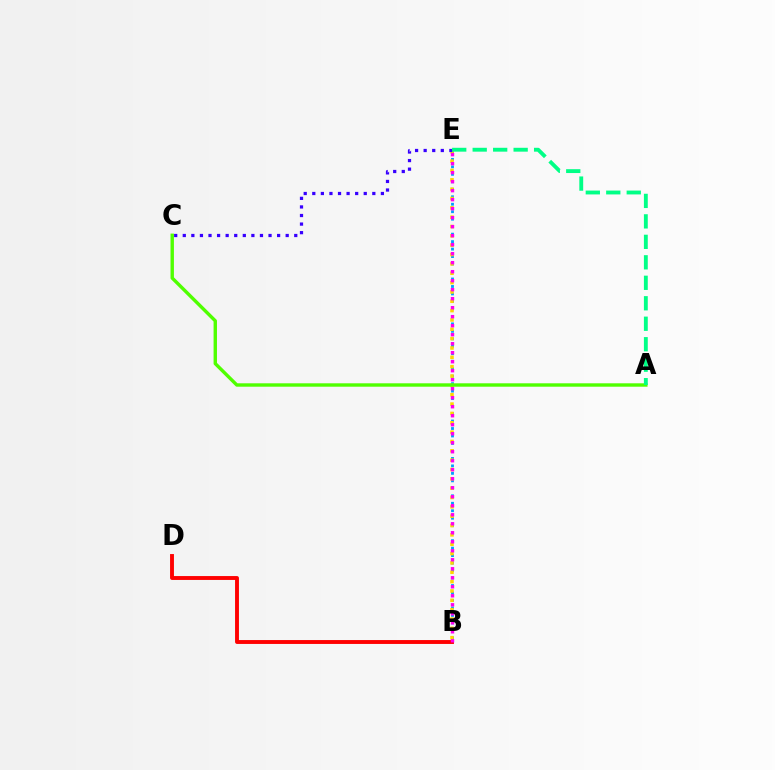{('B', 'E'): [{'color': '#009eff', 'line_style': 'dotted', 'thickness': 2.03}, {'color': '#ffd500', 'line_style': 'dotted', 'thickness': 2.54}, {'color': '#ff00ed', 'line_style': 'dotted', 'thickness': 2.45}], ('C', 'E'): [{'color': '#3700ff', 'line_style': 'dotted', 'thickness': 2.33}], ('A', 'C'): [{'color': '#4fff00', 'line_style': 'solid', 'thickness': 2.45}], ('B', 'D'): [{'color': '#ff0000', 'line_style': 'solid', 'thickness': 2.8}], ('A', 'E'): [{'color': '#00ff86', 'line_style': 'dashed', 'thickness': 2.78}]}